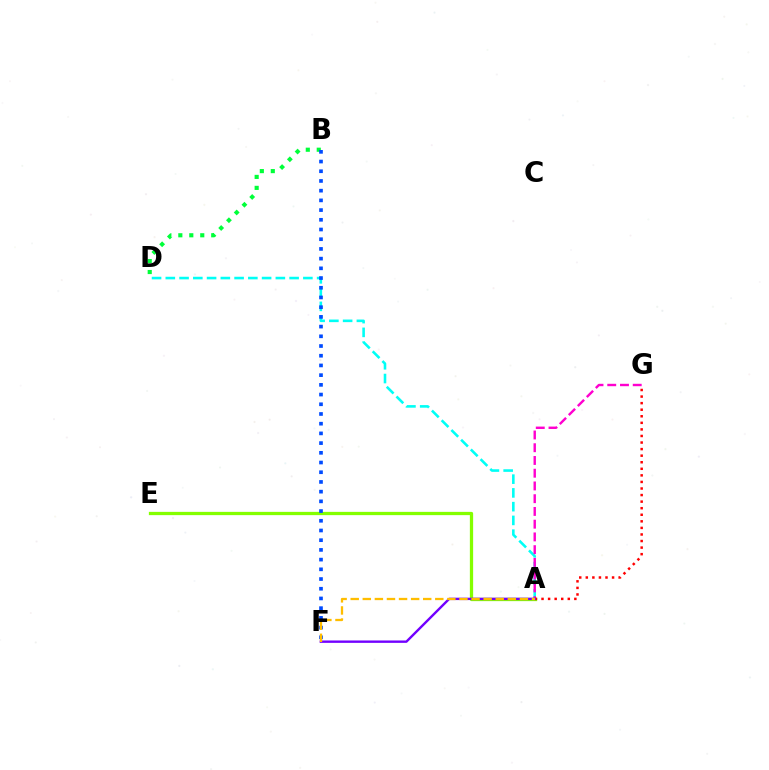{('A', 'D'): [{'color': '#00fff6', 'line_style': 'dashed', 'thickness': 1.87}], ('A', 'G'): [{'color': '#ff00cf', 'line_style': 'dashed', 'thickness': 1.73}, {'color': '#ff0000', 'line_style': 'dotted', 'thickness': 1.78}], ('A', 'E'): [{'color': '#84ff00', 'line_style': 'solid', 'thickness': 2.35}], ('B', 'D'): [{'color': '#00ff39', 'line_style': 'dotted', 'thickness': 2.98}], ('A', 'F'): [{'color': '#7200ff', 'line_style': 'solid', 'thickness': 1.72}, {'color': '#ffbd00', 'line_style': 'dashed', 'thickness': 1.64}], ('B', 'F'): [{'color': '#004bff', 'line_style': 'dotted', 'thickness': 2.64}]}